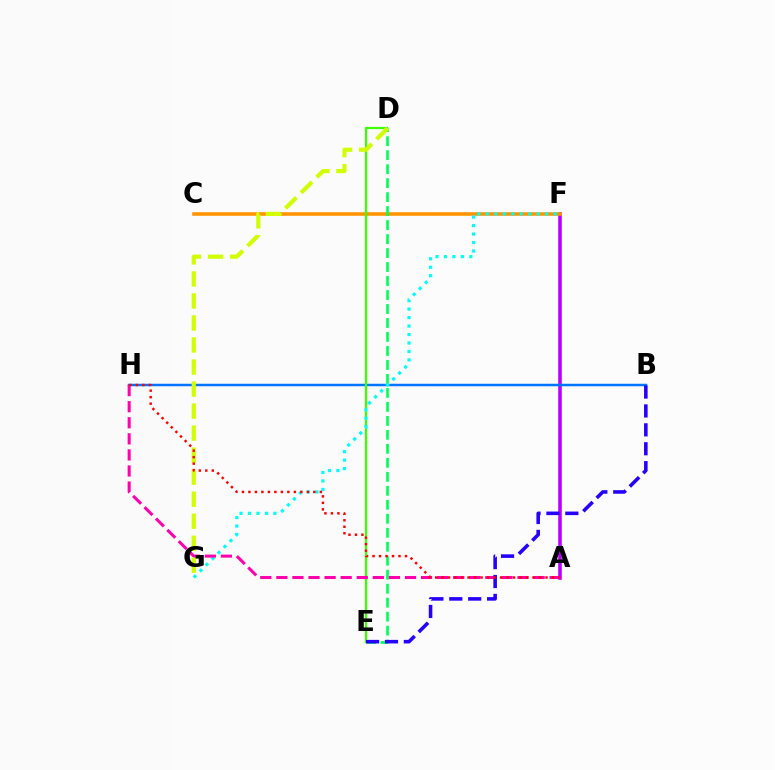{('A', 'F'): [{'color': '#b900ff', 'line_style': 'solid', 'thickness': 2.57}], ('C', 'F'): [{'color': '#ff9400', 'line_style': 'solid', 'thickness': 2.57}], ('B', 'H'): [{'color': '#0074ff', 'line_style': 'solid', 'thickness': 1.78}], ('D', 'E'): [{'color': '#00ff5c', 'line_style': 'dashed', 'thickness': 1.9}, {'color': '#3dff00', 'line_style': 'solid', 'thickness': 1.62}], ('F', 'G'): [{'color': '#00fff6', 'line_style': 'dotted', 'thickness': 2.3}], ('A', 'H'): [{'color': '#ff00ac', 'line_style': 'dashed', 'thickness': 2.18}, {'color': '#ff0000', 'line_style': 'dotted', 'thickness': 1.76}], ('B', 'E'): [{'color': '#2500ff', 'line_style': 'dashed', 'thickness': 2.57}], ('D', 'G'): [{'color': '#d1ff00', 'line_style': 'dashed', 'thickness': 2.99}]}